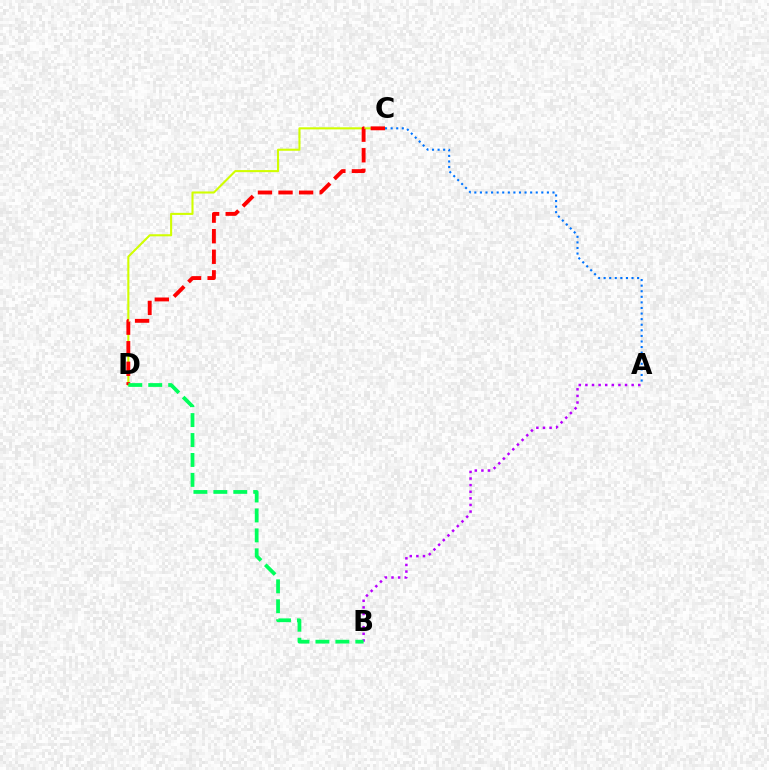{('C', 'D'): [{'color': '#d1ff00', 'line_style': 'solid', 'thickness': 1.5}, {'color': '#ff0000', 'line_style': 'dashed', 'thickness': 2.79}], ('A', 'B'): [{'color': '#b900ff', 'line_style': 'dotted', 'thickness': 1.8}], ('A', 'C'): [{'color': '#0074ff', 'line_style': 'dotted', 'thickness': 1.52}], ('B', 'D'): [{'color': '#00ff5c', 'line_style': 'dashed', 'thickness': 2.71}]}